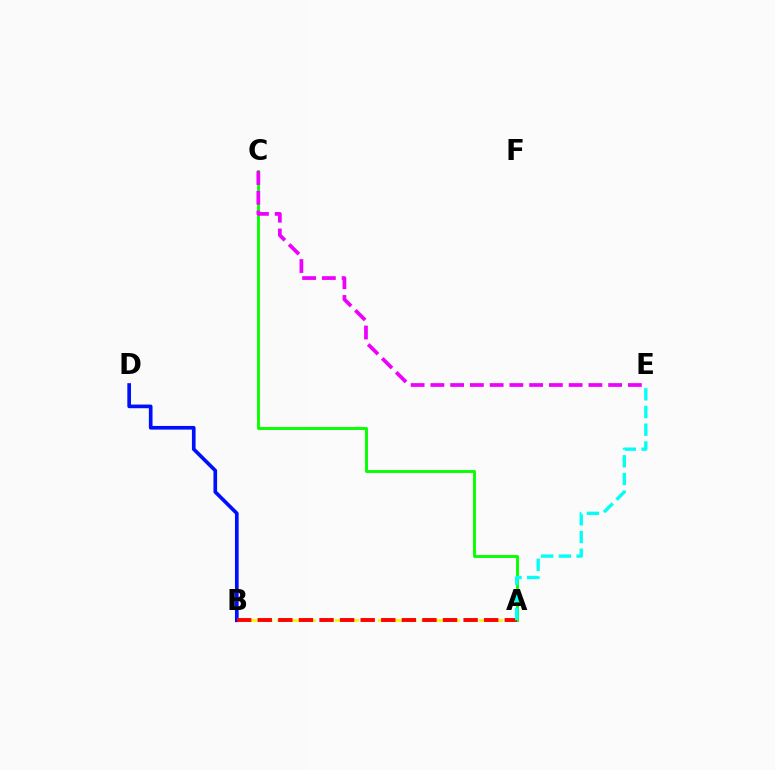{('A', 'B'): [{'color': '#fcf500', 'line_style': 'dashed', 'thickness': 1.96}, {'color': '#ff0000', 'line_style': 'dashed', 'thickness': 2.8}], ('B', 'D'): [{'color': '#0010ff', 'line_style': 'solid', 'thickness': 2.64}], ('A', 'C'): [{'color': '#08ff00', 'line_style': 'solid', 'thickness': 2.1}], ('C', 'E'): [{'color': '#ee00ff', 'line_style': 'dashed', 'thickness': 2.68}], ('A', 'E'): [{'color': '#00fff6', 'line_style': 'dashed', 'thickness': 2.41}]}